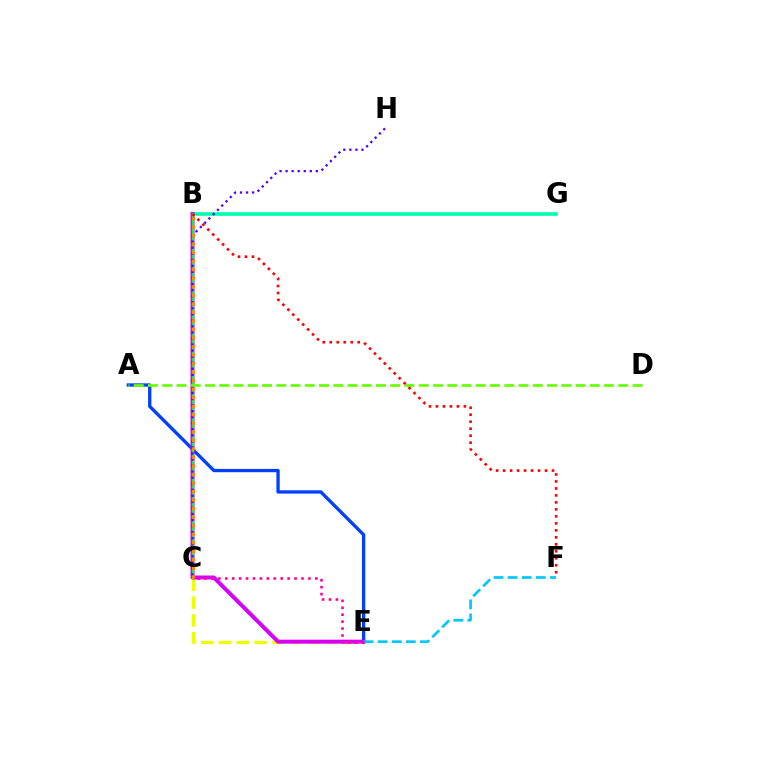{('B', 'G'): [{'color': '#00ffaf', 'line_style': 'solid', 'thickness': 2.61}], ('C', 'E'): [{'color': '#eeff00', 'line_style': 'dashed', 'thickness': 2.42}, {'color': '#ff00a0', 'line_style': 'dotted', 'thickness': 1.88}], ('A', 'E'): [{'color': '#003fff', 'line_style': 'solid', 'thickness': 2.38}], ('B', 'E'): [{'color': '#d600ff', 'line_style': 'solid', 'thickness': 2.86}], ('E', 'F'): [{'color': '#00c7ff', 'line_style': 'dashed', 'thickness': 1.91}], ('B', 'C'): [{'color': '#00ff27', 'line_style': 'solid', 'thickness': 1.56}, {'color': '#ff8800', 'line_style': 'dotted', 'thickness': 2.32}], ('C', 'H'): [{'color': '#4f00ff', 'line_style': 'dotted', 'thickness': 1.64}], ('A', 'D'): [{'color': '#66ff00', 'line_style': 'dashed', 'thickness': 1.94}], ('B', 'F'): [{'color': '#ff0000', 'line_style': 'dotted', 'thickness': 1.9}]}